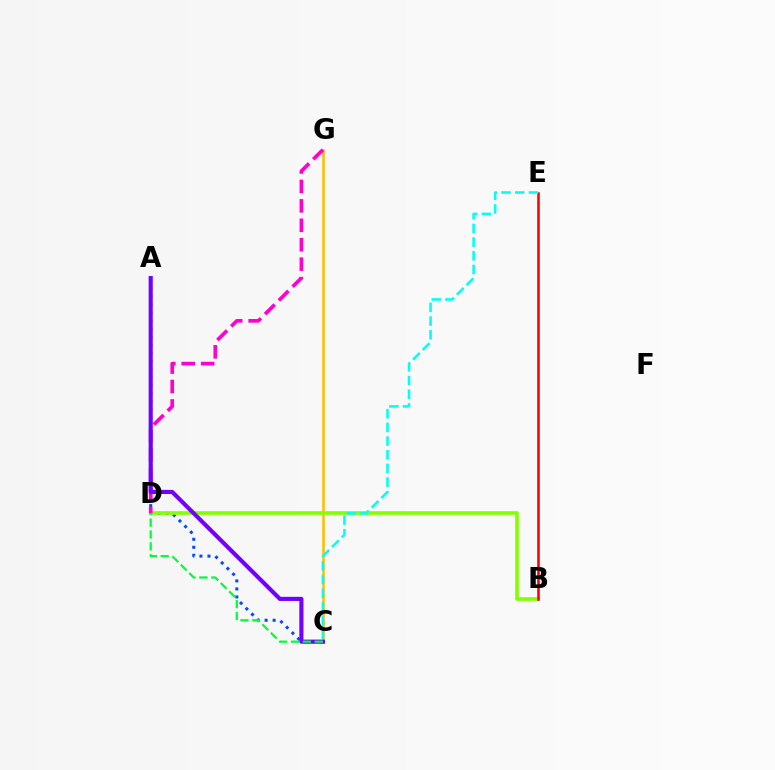{('A', 'C'): [{'color': '#004bff', 'line_style': 'dotted', 'thickness': 2.18}, {'color': '#7200ff', 'line_style': 'solid', 'thickness': 2.97}], ('C', 'G'): [{'color': '#ffbd00', 'line_style': 'solid', 'thickness': 1.83}], ('B', 'D'): [{'color': '#84ff00', 'line_style': 'solid', 'thickness': 2.6}], ('D', 'G'): [{'color': '#ff00cf', 'line_style': 'dashed', 'thickness': 2.64}], ('B', 'E'): [{'color': '#ff0000', 'line_style': 'solid', 'thickness': 1.85}], ('C', 'D'): [{'color': '#00ff39', 'line_style': 'dashed', 'thickness': 1.61}], ('C', 'E'): [{'color': '#00fff6', 'line_style': 'dashed', 'thickness': 1.86}]}